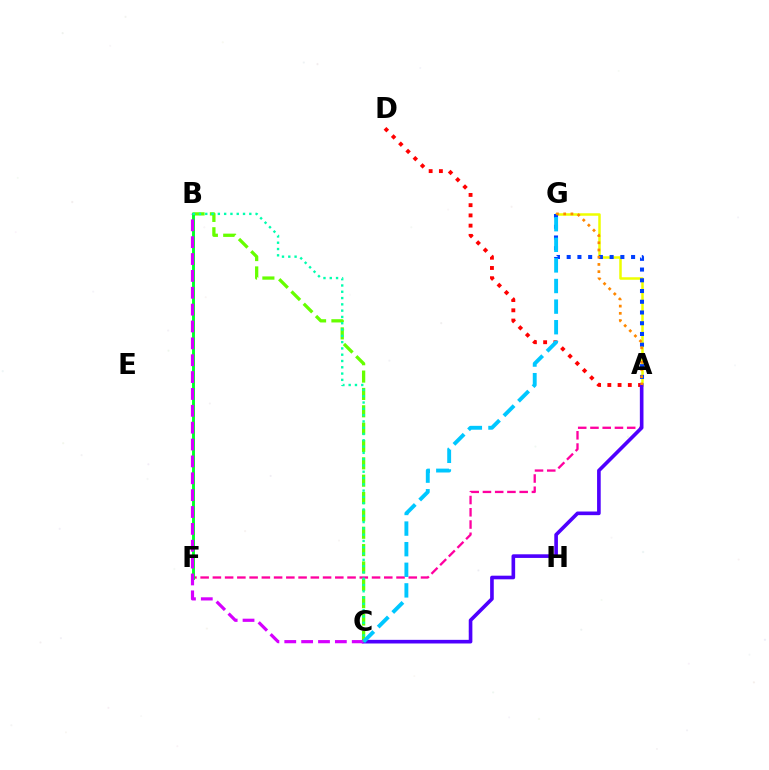{('A', 'F'): [{'color': '#ff00a0', 'line_style': 'dashed', 'thickness': 1.66}], ('A', 'D'): [{'color': '#ff0000', 'line_style': 'dotted', 'thickness': 2.78}], ('B', 'C'): [{'color': '#66ff00', 'line_style': 'dashed', 'thickness': 2.36}, {'color': '#d600ff', 'line_style': 'dashed', 'thickness': 2.29}, {'color': '#00ffaf', 'line_style': 'dotted', 'thickness': 1.71}], ('A', 'G'): [{'color': '#eeff00', 'line_style': 'solid', 'thickness': 1.81}, {'color': '#003fff', 'line_style': 'dotted', 'thickness': 2.92}, {'color': '#ff8800', 'line_style': 'dotted', 'thickness': 1.96}], ('B', 'F'): [{'color': '#00ff27', 'line_style': 'solid', 'thickness': 2.09}], ('A', 'C'): [{'color': '#4f00ff', 'line_style': 'solid', 'thickness': 2.62}], ('C', 'G'): [{'color': '#00c7ff', 'line_style': 'dashed', 'thickness': 2.8}]}